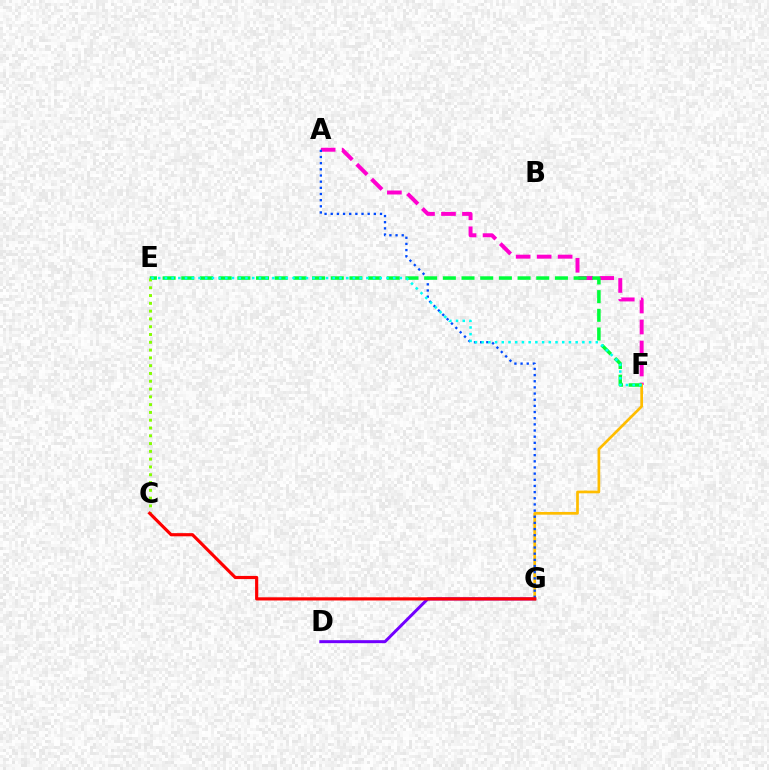{('A', 'F'): [{'color': '#ff00cf', 'line_style': 'dashed', 'thickness': 2.85}], ('D', 'G'): [{'color': '#7200ff', 'line_style': 'solid', 'thickness': 2.15}], ('F', 'G'): [{'color': '#ffbd00', 'line_style': 'solid', 'thickness': 1.95}], ('A', 'G'): [{'color': '#004bff', 'line_style': 'dotted', 'thickness': 1.67}], ('E', 'F'): [{'color': '#00ff39', 'line_style': 'dashed', 'thickness': 2.54}, {'color': '#00fff6', 'line_style': 'dotted', 'thickness': 1.82}], ('C', 'E'): [{'color': '#84ff00', 'line_style': 'dotted', 'thickness': 2.12}], ('C', 'G'): [{'color': '#ff0000', 'line_style': 'solid', 'thickness': 2.28}]}